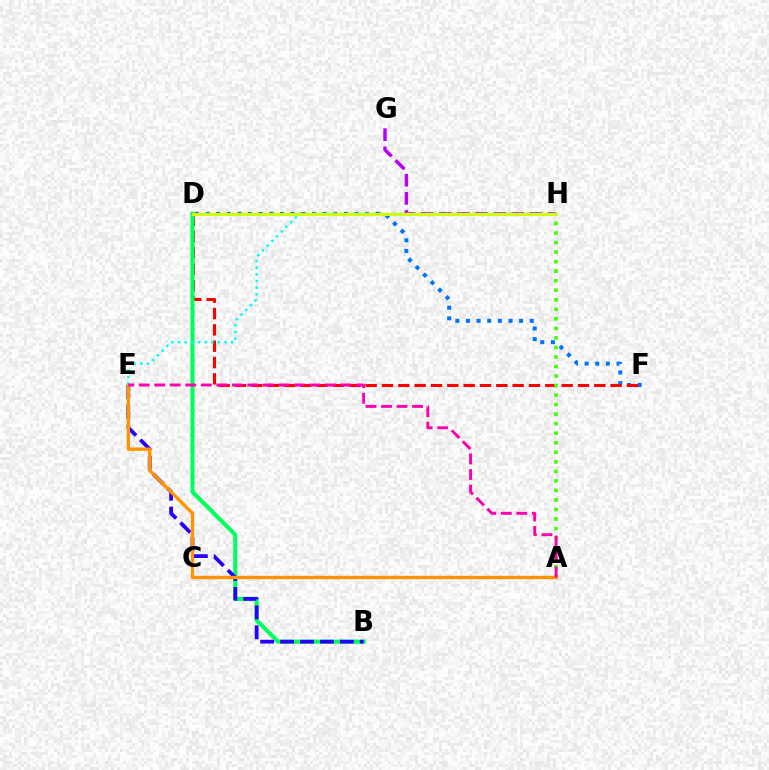{('D', 'F'): [{'color': '#0074ff', 'line_style': 'dotted', 'thickness': 2.89}, {'color': '#ff0000', 'line_style': 'dashed', 'thickness': 2.22}], ('G', 'H'): [{'color': '#b900ff', 'line_style': 'dashed', 'thickness': 2.46}], ('A', 'H'): [{'color': '#3dff00', 'line_style': 'dotted', 'thickness': 2.59}], ('B', 'D'): [{'color': '#00ff5c', 'line_style': 'solid', 'thickness': 2.93}], ('B', 'E'): [{'color': '#2500ff', 'line_style': 'dashed', 'thickness': 2.7}], ('A', 'E'): [{'color': '#ff9400', 'line_style': 'solid', 'thickness': 2.41}, {'color': '#ff00ac', 'line_style': 'dashed', 'thickness': 2.11}], ('E', 'H'): [{'color': '#00fff6', 'line_style': 'dotted', 'thickness': 1.81}], ('D', 'H'): [{'color': '#d1ff00', 'line_style': 'solid', 'thickness': 2.24}]}